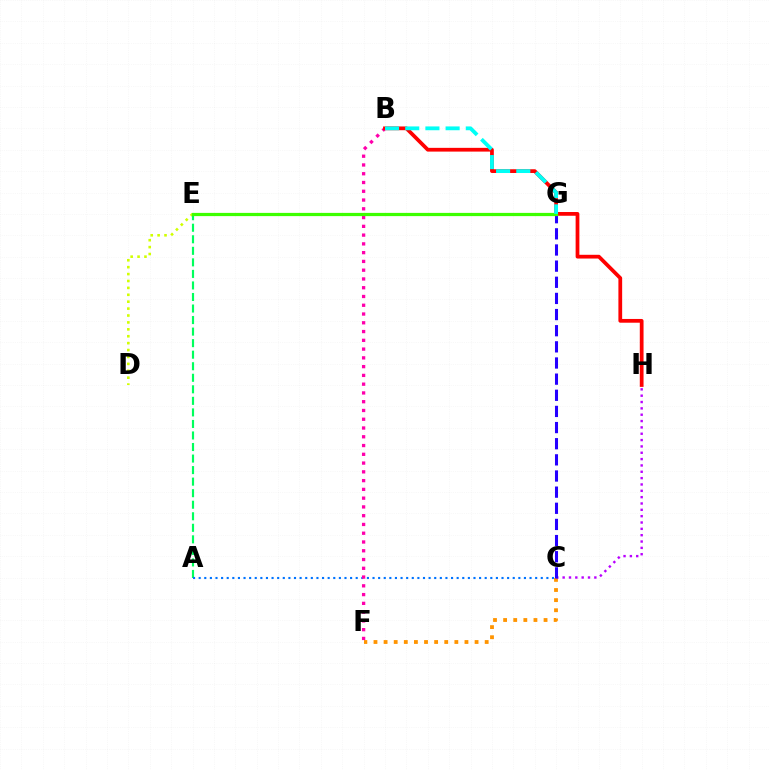{('D', 'E'): [{'color': '#d1ff00', 'line_style': 'dotted', 'thickness': 1.88}], ('A', 'E'): [{'color': '#00ff5c', 'line_style': 'dashed', 'thickness': 1.57}], ('C', 'F'): [{'color': '#ff9400', 'line_style': 'dotted', 'thickness': 2.75}], ('A', 'C'): [{'color': '#0074ff', 'line_style': 'dotted', 'thickness': 1.52}], ('C', 'H'): [{'color': '#b900ff', 'line_style': 'dotted', 'thickness': 1.72}], ('B', 'F'): [{'color': '#ff00ac', 'line_style': 'dotted', 'thickness': 2.38}], ('C', 'G'): [{'color': '#2500ff', 'line_style': 'dashed', 'thickness': 2.19}], ('B', 'H'): [{'color': '#ff0000', 'line_style': 'solid', 'thickness': 2.7}], ('E', 'G'): [{'color': '#3dff00', 'line_style': 'solid', 'thickness': 2.32}], ('B', 'G'): [{'color': '#00fff6', 'line_style': 'dashed', 'thickness': 2.74}]}